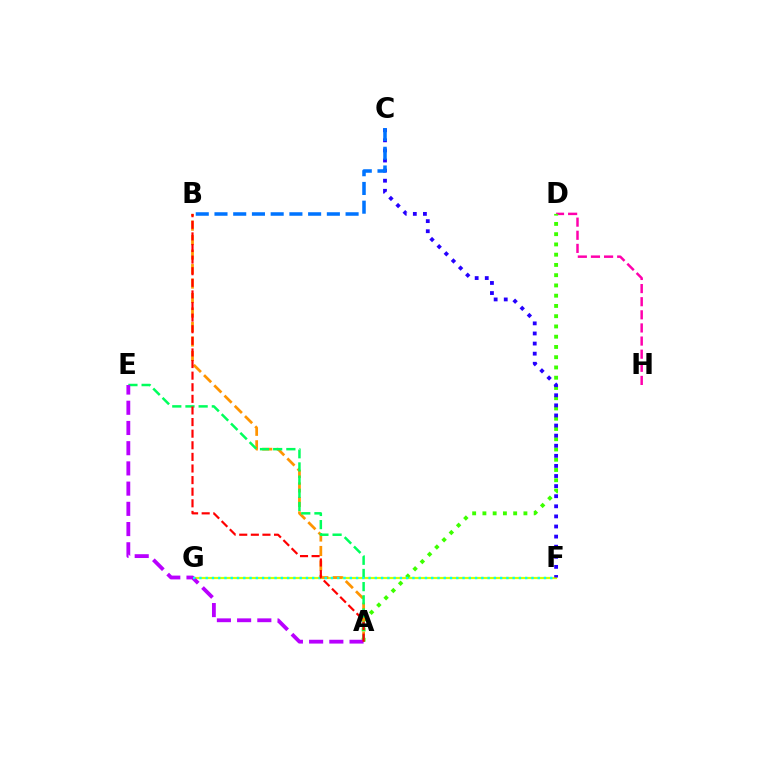{('F', 'G'): [{'color': '#d1ff00', 'line_style': 'solid', 'thickness': 1.59}, {'color': '#00fff6', 'line_style': 'dotted', 'thickness': 1.7}], ('D', 'H'): [{'color': '#ff00ac', 'line_style': 'dashed', 'thickness': 1.78}], ('A', 'D'): [{'color': '#3dff00', 'line_style': 'dotted', 'thickness': 2.79}], ('C', 'F'): [{'color': '#2500ff', 'line_style': 'dotted', 'thickness': 2.74}], ('A', 'B'): [{'color': '#ff9400', 'line_style': 'dashed', 'thickness': 1.97}, {'color': '#ff0000', 'line_style': 'dashed', 'thickness': 1.58}], ('B', 'C'): [{'color': '#0074ff', 'line_style': 'dashed', 'thickness': 2.54}], ('A', 'E'): [{'color': '#00ff5c', 'line_style': 'dashed', 'thickness': 1.79}, {'color': '#b900ff', 'line_style': 'dashed', 'thickness': 2.75}]}